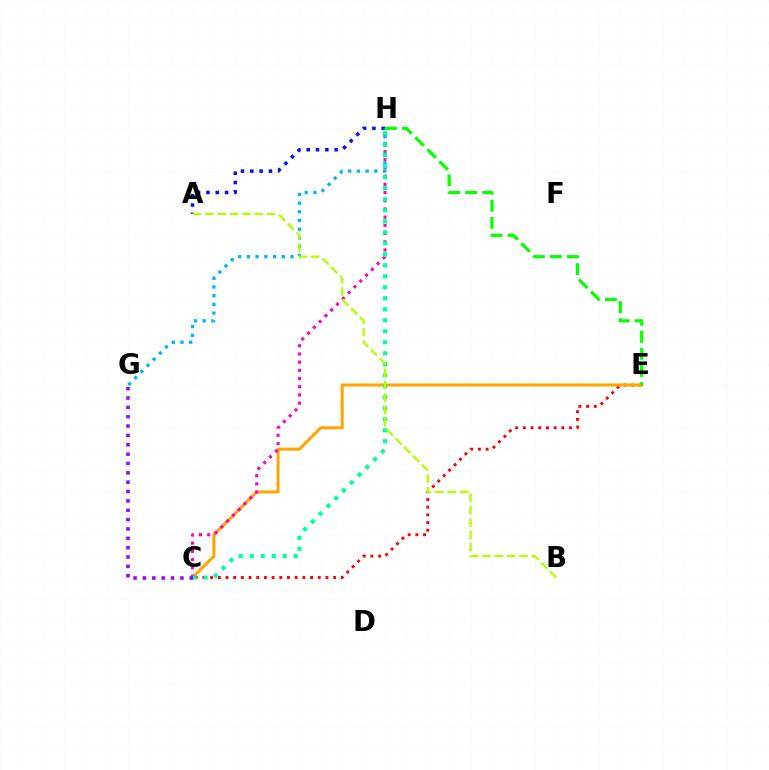{('C', 'E'): [{'color': '#ff0000', 'line_style': 'dotted', 'thickness': 2.09}, {'color': '#ffa500', 'line_style': 'solid', 'thickness': 2.19}], ('A', 'H'): [{'color': '#0010ff', 'line_style': 'dotted', 'thickness': 2.53}], ('C', 'H'): [{'color': '#ff00bd', 'line_style': 'dotted', 'thickness': 2.23}, {'color': '#00ff9d', 'line_style': 'dotted', 'thickness': 2.99}], ('G', 'H'): [{'color': '#00b5ff', 'line_style': 'dotted', 'thickness': 2.37}], ('E', 'H'): [{'color': '#08ff00', 'line_style': 'dashed', 'thickness': 2.32}], ('A', 'B'): [{'color': '#b3ff00', 'line_style': 'dashed', 'thickness': 1.68}], ('C', 'G'): [{'color': '#9b00ff', 'line_style': 'dotted', 'thickness': 2.54}]}